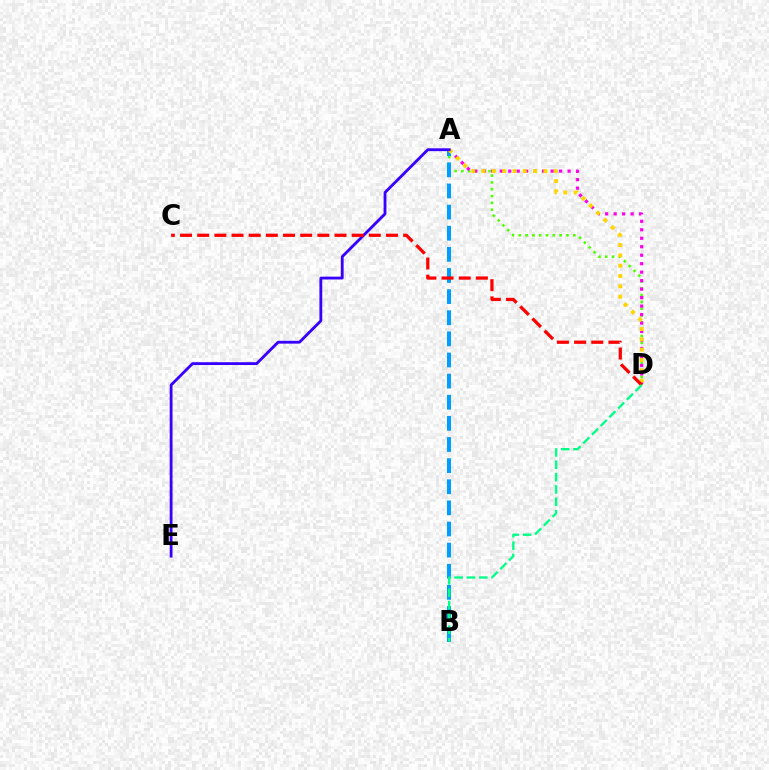{('A', 'D'): [{'color': '#4fff00', 'line_style': 'dotted', 'thickness': 1.85}, {'color': '#ff00ed', 'line_style': 'dotted', 'thickness': 2.3}, {'color': '#ffd500', 'line_style': 'dotted', 'thickness': 2.8}], ('A', 'B'): [{'color': '#009eff', 'line_style': 'dashed', 'thickness': 2.87}], ('A', 'E'): [{'color': '#3700ff', 'line_style': 'solid', 'thickness': 2.03}], ('C', 'D'): [{'color': '#ff0000', 'line_style': 'dashed', 'thickness': 2.33}], ('B', 'D'): [{'color': '#00ff86', 'line_style': 'dashed', 'thickness': 1.68}]}